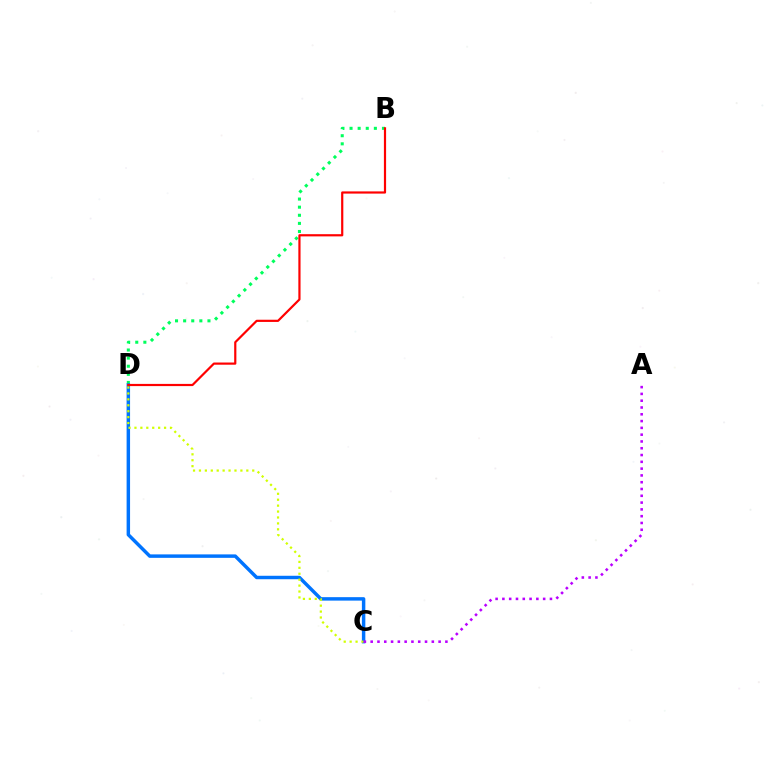{('B', 'D'): [{'color': '#00ff5c', 'line_style': 'dotted', 'thickness': 2.2}, {'color': '#ff0000', 'line_style': 'solid', 'thickness': 1.58}], ('C', 'D'): [{'color': '#0074ff', 'line_style': 'solid', 'thickness': 2.49}, {'color': '#d1ff00', 'line_style': 'dotted', 'thickness': 1.61}], ('A', 'C'): [{'color': '#b900ff', 'line_style': 'dotted', 'thickness': 1.85}]}